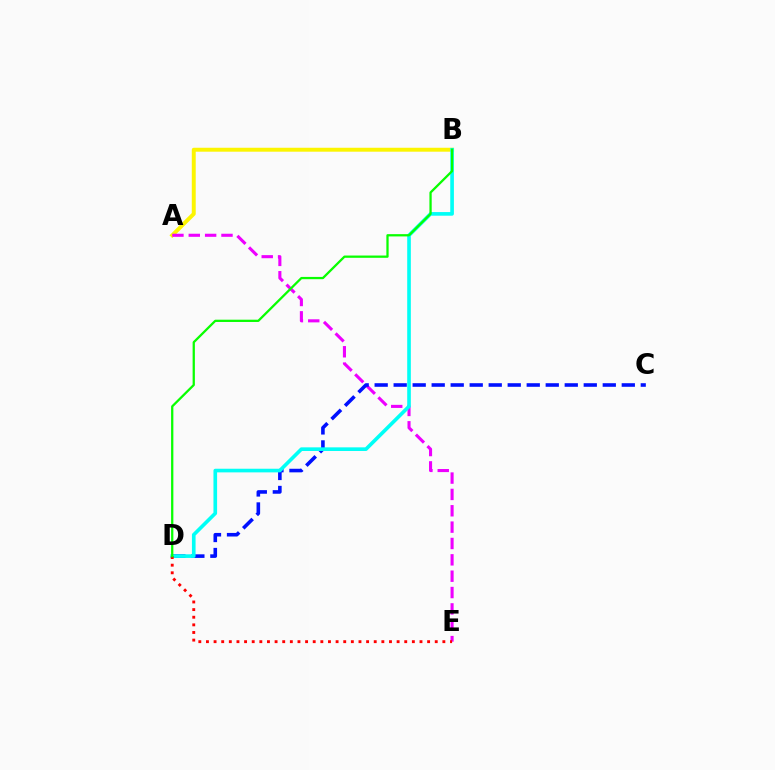{('A', 'B'): [{'color': '#fcf500', 'line_style': 'solid', 'thickness': 2.83}], ('A', 'E'): [{'color': '#ee00ff', 'line_style': 'dashed', 'thickness': 2.22}], ('C', 'D'): [{'color': '#0010ff', 'line_style': 'dashed', 'thickness': 2.58}], ('B', 'D'): [{'color': '#00fff6', 'line_style': 'solid', 'thickness': 2.62}, {'color': '#08ff00', 'line_style': 'solid', 'thickness': 1.64}], ('D', 'E'): [{'color': '#ff0000', 'line_style': 'dotted', 'thickness': 2.07}]}